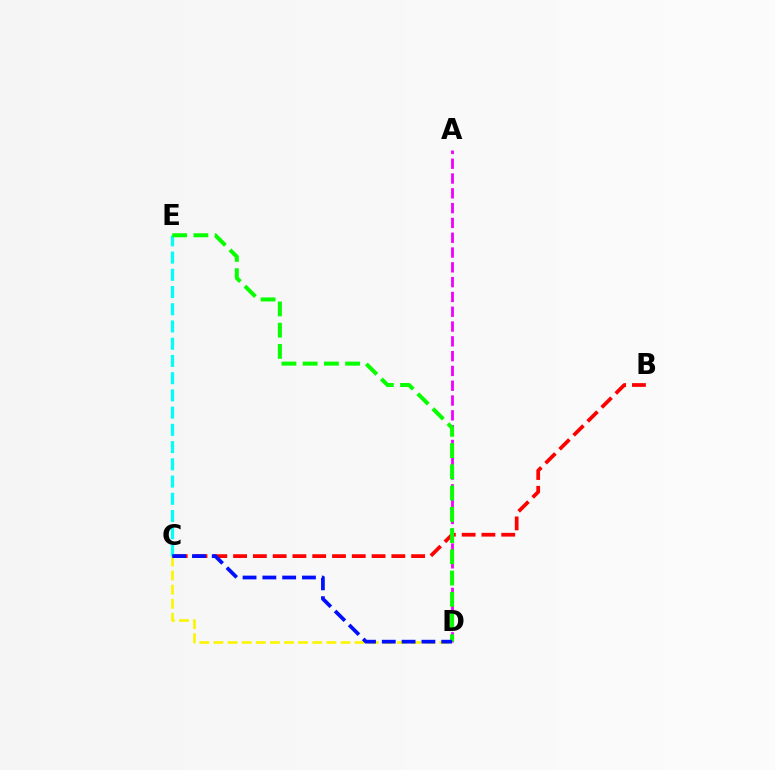{('B', 'C'): [{'color': '#ff0000', 'line_style': 'dashed', 'thickness': 2.69}], ('C', 'E'): [{'color': '#00fff6', 'line_style': 'dashed', 'thickness': 2.34}], ('A', 'D'): [{'color': '#ee00ff', 'line_style': 'dashed', 'thickness': 2.01}], ('C', 'D'): [{'color': '#fcf500', 'line_style': 'dashed', 'thickness': 1.92}, {'color': '#0010ff', 'line_style': 'dashed', 'thickness': 2.69}], ('D', 'E'): [{'color': '#08ff00', 'line_style': 'dashed', 'thickness': 2.89}]}